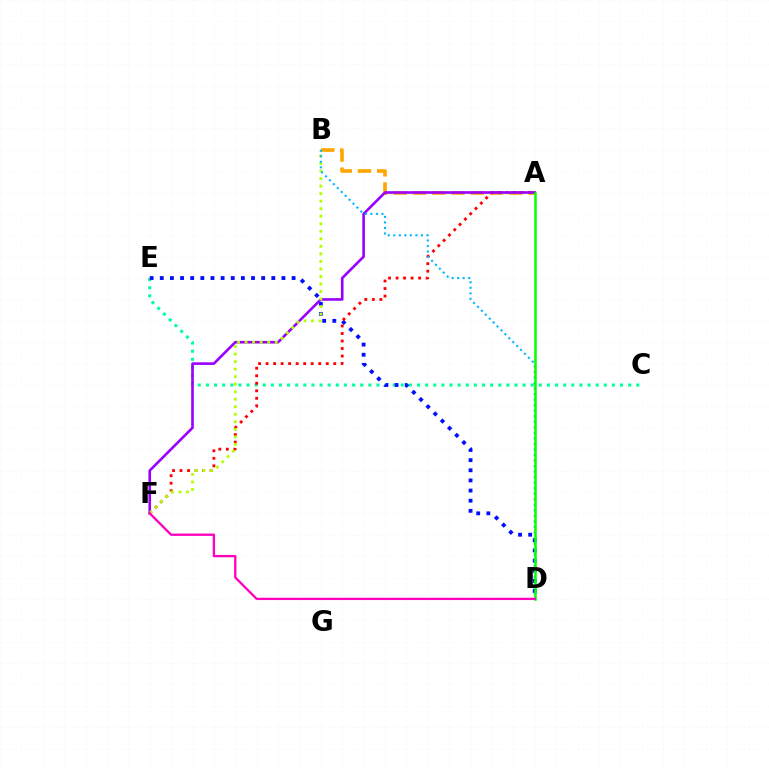{('A', 'B'): [{'color': '#ffa500', 'line_style': 'dashed', 'thickness': 2.62}], ('C', 'E'): [{'color': '#00ff9d', 'line_style': 'dotted', 'thickness': 2.21}], ('D', 'E'): [{'color': '#0010ff', 'line_style': 'dotted', 'thickness': 2.75}], ('A', 'F'): [{'color': '#ff0000', 'line_style': 'dotted', 'thickness': 2.04}, {'color': '#9b00ff', 'line_style': 'solid', 'thickness': 1.89}], ('B', 'F'): [{'color': '#b3ff00', 'line_style': 'dotted', 'thickness': 2.05}], ('B', 'D'): [{'color': '#00b5ff', 'line_style': 'dotted', 'thickness': 1.5}], ('A', 'D'): [{'color': '#08ff00', 'line_style': 'solid', 'thickness': 1.82}], ('D', 'F'): [{'color': '#ff00bd', 'line_style': 'solid', 'thickness': 1.67}]}